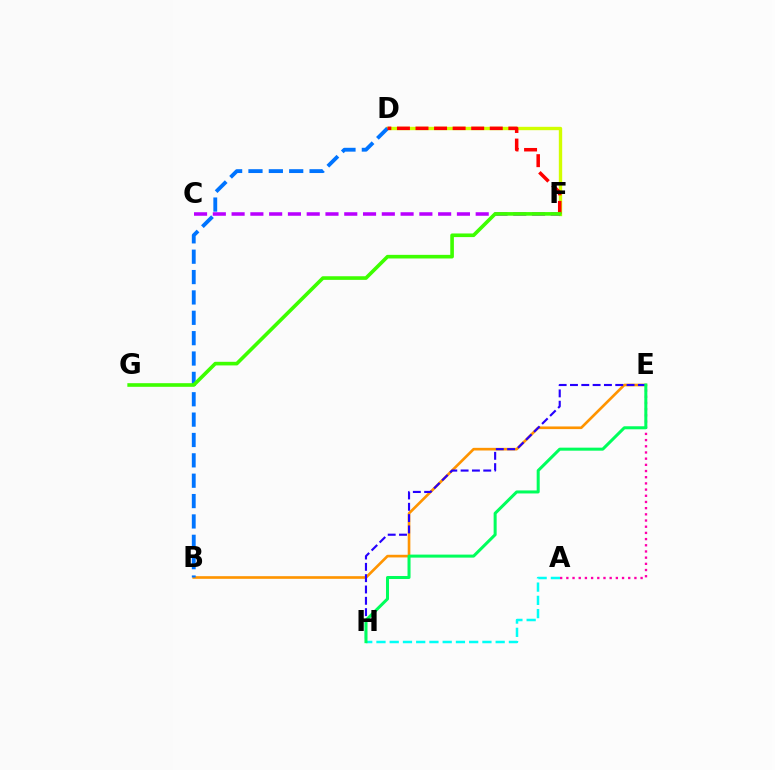{('D', 'F'): [{'color': '#d1ff00', 'line_style': 'solid', 'thickness': 2.42}, {'color': '#ff0000', 'line_style': 'dashed', 'thickness': 2.52}], ('B', 'E'): [{'color': '#ff9400', 'line_style': 'solid', 'thickness': 1.91}], ('C', 'F'): [{'color': '#b900ff', 'line_style': 'dashed', 'thickness': 2.55}], ('E', 'H'): [{'color': '#2500ff', 'line_style': 'dashed', 'thickness': 1.54}, {'color': '#00ff5c', 'line_style': 'solid', 'thickness': 2.18}], ('B', 'D'): [{'color': '#0074ff', 'line_style': 'dashed', 'thickness': 2.77}], ('A', 'E'): [{'color': '#ff00ac', 'line_style': 'dotted', 'thickness': 1.68}], ('F', 'G'): [{'color': '#3dff00', 'line_style': 'solid', 'thickness': 2.61}], ('A', 'H'): [{'color': '#00fff6', 'line_style': 'dashed', 'thickness': 1.8}]}